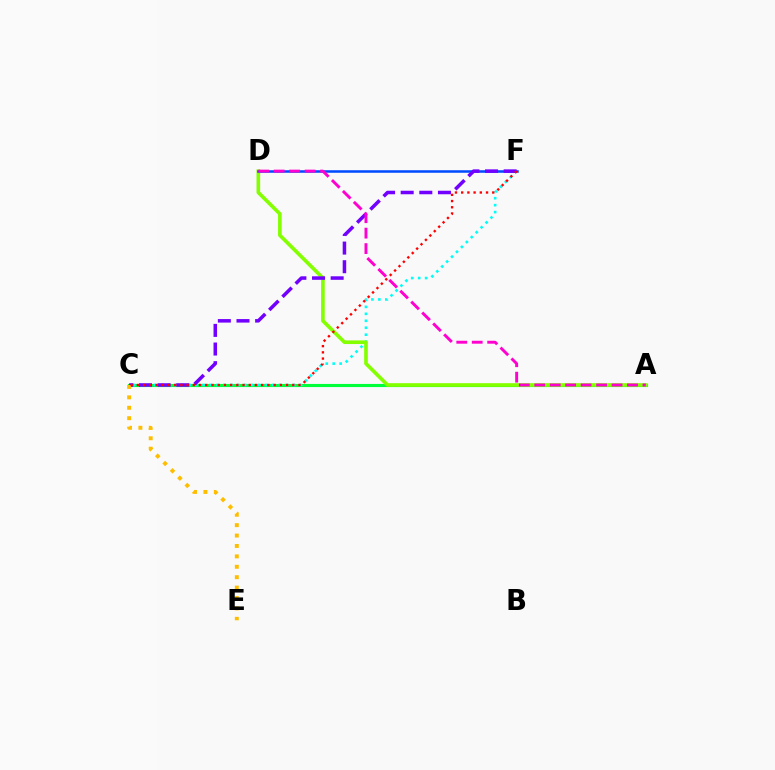{('A', 'C'): [{'color': '#00ff39', 'line_style': 'solid', 'thickness': 2.24}], ('C', 'F'): [{'color': '#00fff6', 'line_style': 'dotted', 'thickness': 1.89}, {'color': '#7200ff', 'line_style': 'dashed', 'thickness': 2.53}, {'color': '#ff0000', 'line_style': 'dotted', 'thickness': 1.69}], ('A', 'D'): [{'color': '#84ff00', 'line_style': 'solid', 'thickness': 2.61}, {'color': '#ff00cf', 'line_style': 'dashed', 'thickness': 2.1}], ('D', 'F'): [{'color': '#004bff', 'line_style': 'solid', 'thickness': 1.82}], ('C', 'E'): [{'color': '#ffbd00', 'line_style': 'dotted', 'thickness': 2.83}]}